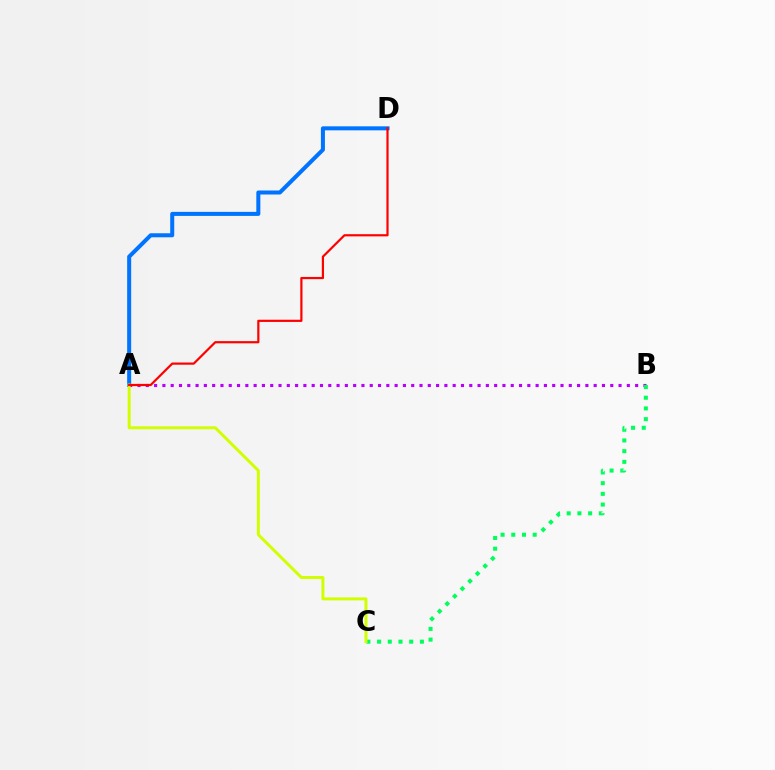{('A', 'D'): [{'color': '#0074ff', 'line_style': 'solid', 'thickness': 2.9}, {'color': '#ff0000', 'line_style': 'solid', 'thickness': 1.58}], ('A', 'B'): [{'color': '#b900ff', 'line_style': 'dotted', 'thickness': 2.25}], ('B', 'C'): [{'color': '#00ff5c', 'line_style': 'dotted', 'thickness': 2.91}], ('A', 'C'): [{'color': '#d1ff00', 'line_style': 'solid', 'thickness': 2.14}]}